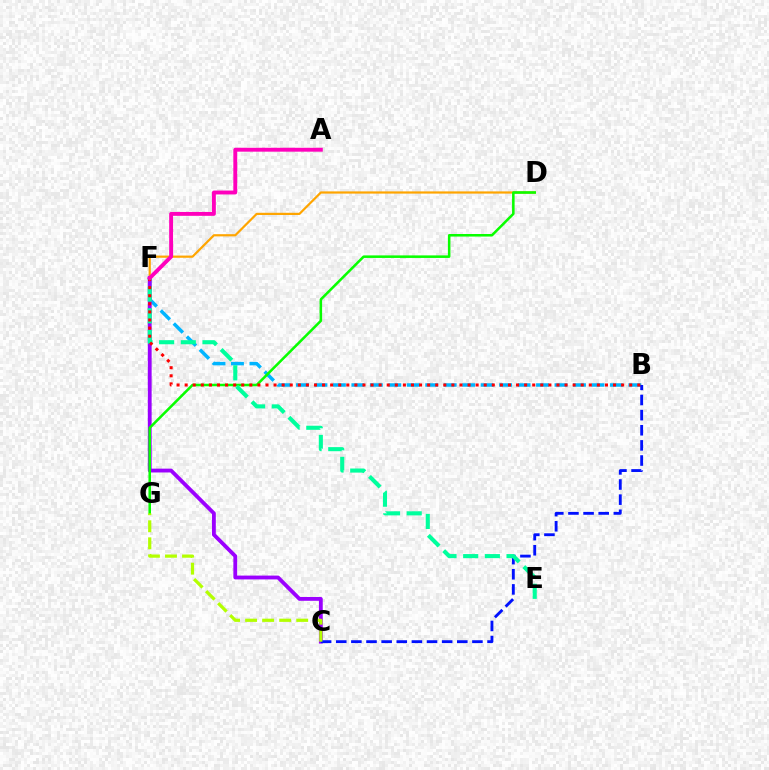{('D', 'F'): [{'color': '#ffa500', 'line_style': 'solid', 'thickness': 1.59}], ('B', 'F'): [{'color': '#00b5ff', 'line_style': 'dashed', 'thickness': 2.51}, {'color': '#ff0000', 'line_style': 'dotted', 'thickness': 2.2}], ('C', 'F'): [{'color': '#9b00ff', 'line_style': 'solid', 'thickness': 2.75}], ('B', 'C'): [{'color': '#0010ff', 'line_style': 'dashed', 'thickness': 2.06}], ('D', 'G'): [{'color': '#08ff00', 'line_style': 'solid', 'thickness': 1.83}], ('C', 'G'): [{'color': '#b3ff00', 'line_style': 'dashed', 'thickness': 2.31}], ('E', 'F'): [{'color': '#00ff9d', 'line_style': 'dashed', 'thickness': 2.95}], ('A', 'F'): [{'color': '#ff00bd', 'line_style': 'solid', 'thickness': 2.8}]}